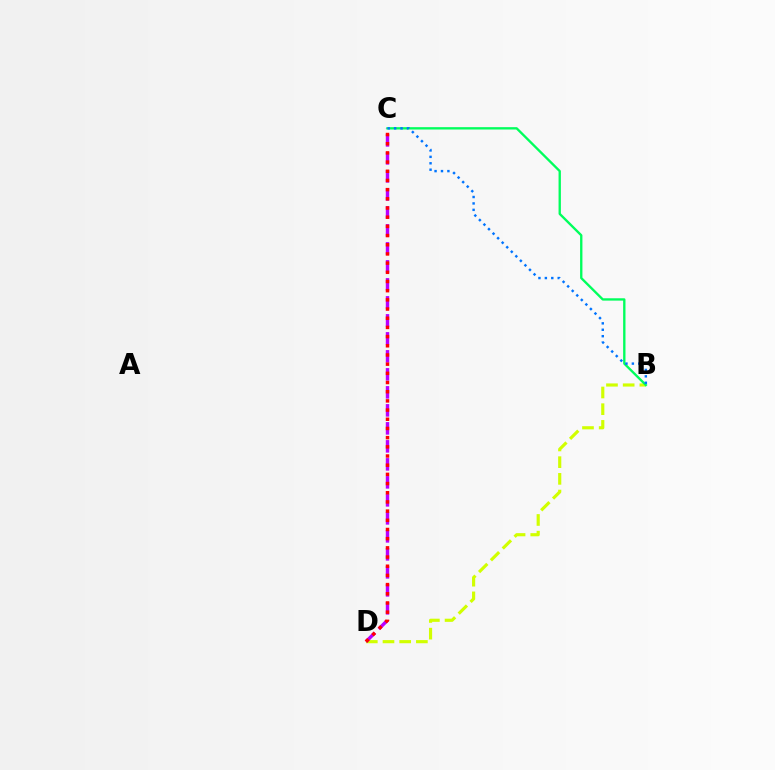{('B', 'D'): [{'color': '#d1ff00', 'line_style': 'dashed', 'thickness': 2.27}], ('C', 'D'): [{'color': '#b900ff', 'line_style': 'dashed', 'thickness': 2.45}, {'color': '#ff0000', 'line_style': 'dotted', 'thickness': 2.5}], ('B', 'C'): [{'color': '#00ff5c', 'line_style': 'solid', 'thickness': 1.69}, {'color': '#0074ff', 'line_style': 'dotted', 'thickness': 1.74}]}